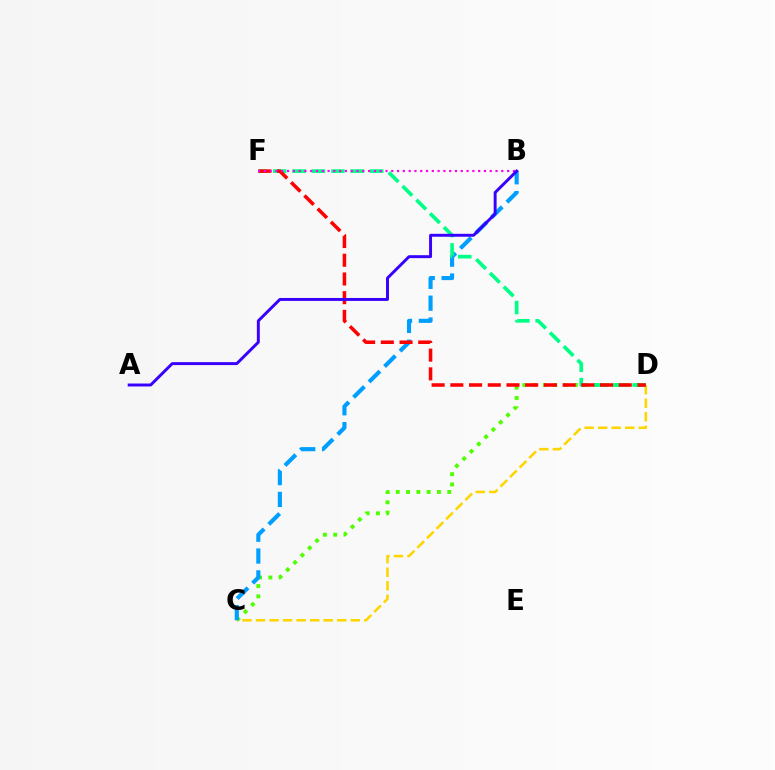{('C', 'D'): [{'color': '#4fff00', 'line_style': 'dotted', 'thickness': 2.8}, {'color': '#ffd500', 'line_style': 'dashed', 'thickness': 1.84}], ('B', 'C'): [{'color': '#009eff', 'line_style': 'dashed', 'thickness': 2.97}], ('D', 'F'): [{'color': '#00ff86', 'line_style': 'dashed', 'thickness': 2.64}, {'color': '#ff0000', 'line_style': 'dashed', 'thickness': 2.54}], ('B', 'F'): [{'color': '#ff00ed', 'line_style': 'dotted', 'thickness': 1.57}], ('A', 'B'): [{'color': '#3700ff', 'line_style': 'solid', 'thickness': 2.12}]}